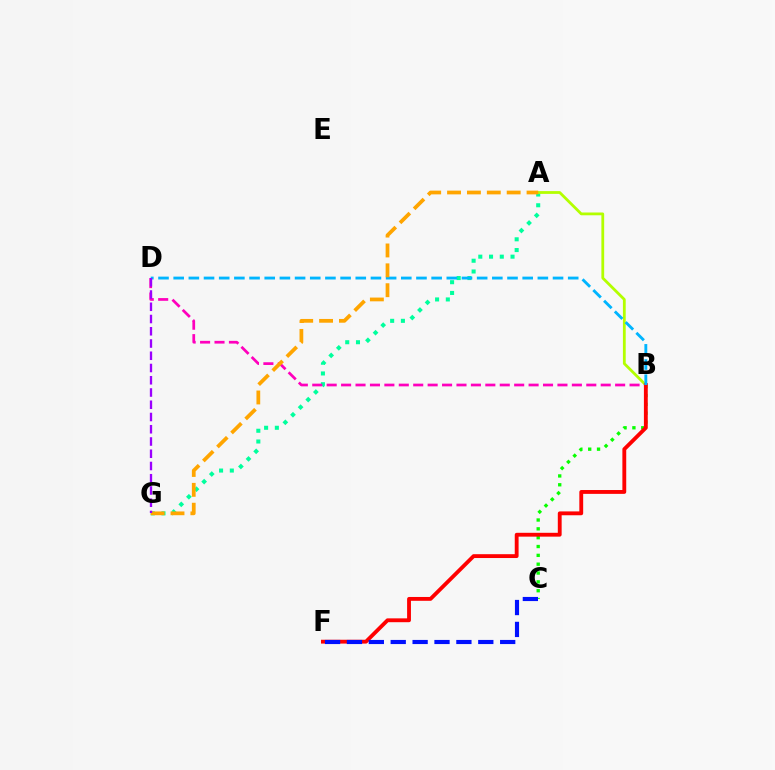{('B', 'C'): [{'color': '#08ff00', 'line_style': 'dotted', 'thickness': 2.4}], ('A', 'G'): [{'color': '#00ff9d', 'line_style': 'dotted', 'thickness': 2.92}, {'color': '#ffa500', 'line_style': 'dashed', 'thickness': 2.7}], ('B', 'D'): [{'color': '#ff00bd', 'line_style': 'dashed', 'thickness': 1.96}, {'color': '#00b5ff', 'line_style': 'dashed', 'thickness': 2.06}], ('A', 'B'): [{'color': '#b3ff00', 'line_style': 'solid', 'thickness': 2.01}], ('B', 'F'): [{'color': '#ff0000', 'line_style': 'solid', 'thickness': 2.77}], ('C', 'F'): [{'color': '#0010ff', 'line_style': 'dashed', 'thickness': 2.97}], ('D', 'G'): [{'color': '#9b00ff', 'line_style': 'dashed', 'thickness': 1.66}]}